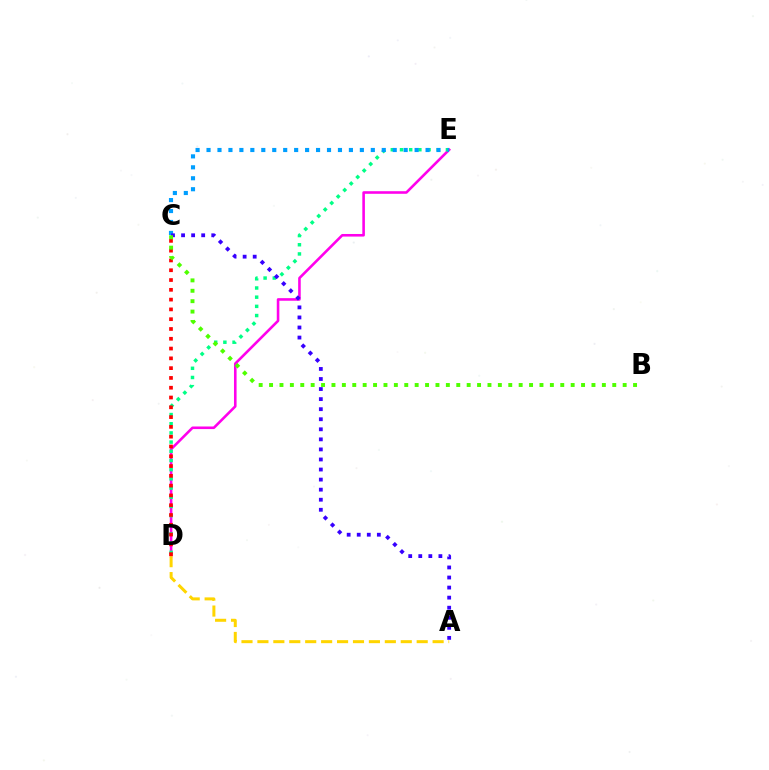{('D', 'E'): [{'color': '#ff00ed', 'line_style': 'solid', 'thickness': 1.87}, {'color': '#00ff86', 'line_style': 'dotted', 'thickness': 2.5}], ('C', 'E'): [{'color': '#009eff', 'line_style': 'dotted', 'thickness': 2.98}], ('C', 'D'): [{'color': '#ff0000', 'line_style': 'dotted', 'thickness': 2.66}], ('A', 'D'): [{'color': '#ffd500', 'line_style': 'dashed', 'thickness': 2.16}], ('A', 'C'): [{'color': '#3700ff', 'line_style': 'dotted', 'thickness': 2.73}], ('B', 'C'): [{'color': '#4fff00', 'line_style': 'dotted', 'thickness': 2.83}]}